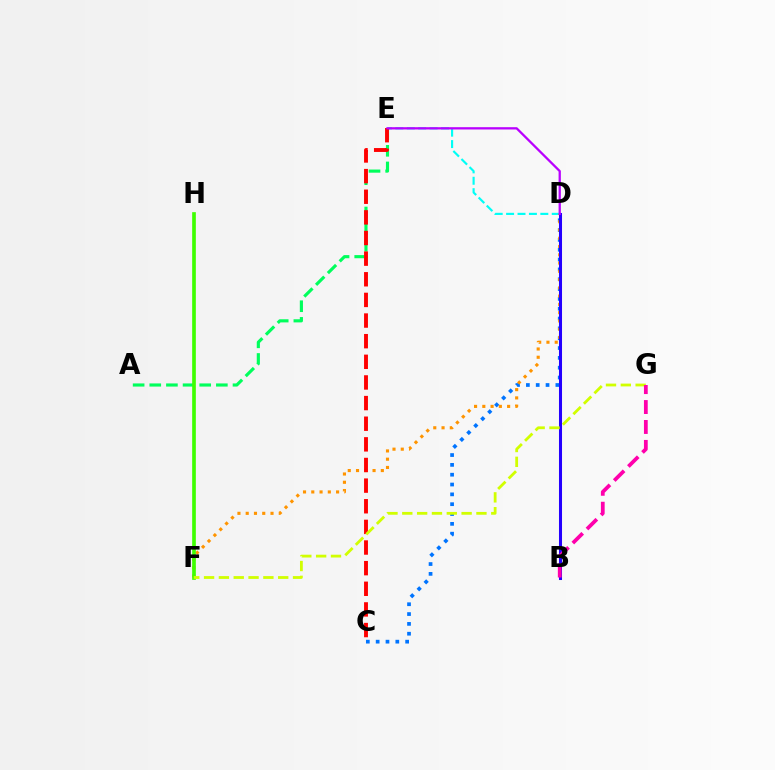{('D', 'E'): [{'color': '#00fff6', 'line_style': 'dashed', 'thickness': 1.55}, {'color': '#b900ff', 'line_style': 'solid', 'thickness': 1.64}], ('A', 'E'): [{'color': '#00ff5c', 'line_style': 'dashed', 'thickness': 2.26}], ('C', 'D'): [{'color': '#0074ff', 'line_style': 'dotted', 'thickness': 2.67}], ('D', 'F'): [{'color': '#ff9400', 'line_style': 'dotted', 'thickness': 2.25}], ('C', 'E'): [{'color': '#ff0000', 'line_style': 'dashed', 'thickness': 2.8}], ('B', 'D'): [{'color': '#2500ff', 'line_style': 'solid', 'thickness': 2.19}], ('F', 'H'): [{'color': '#3dff00', 'line_style': 'solid', 'thickness': 2.64}], ('F', 'G'): [{'color': '#d1ff00', 'line_style': 'dashed', 'thickness': 2.01}], ('B', 'G'): [{'color': '#ff00ac', 'line_style': 'dashed', 'thickness': 2.71}]}